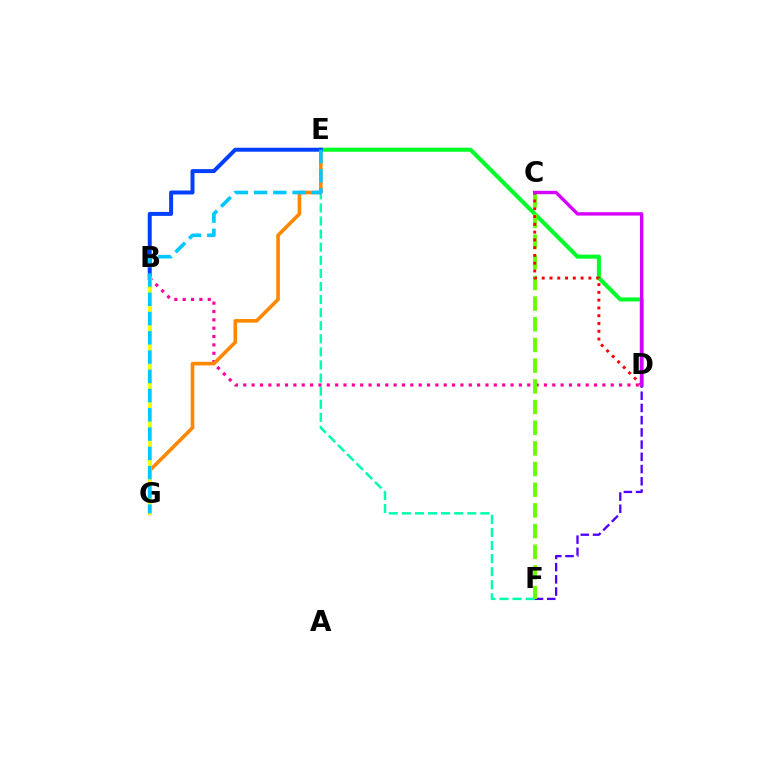{('E', 'F'): [{'color': '#00ffaf', 'line_style': 'dashed', 'thickness': 1.78}], ('B', 'D'): [{'color': '#ff00a0', 'line_style': 'dotted', 'thickness': 2.27}], ('D', 'E'): [{'color': '#00ff27', 'line_style': 'solid', 'thickness': 2.92}], ('D', 'F'): [{'color': '#4f00ff', 'line_style': 'dashed', 'thickness': 1.66}], ('E', 'G'): [{'color': '#ff8800', 'line_style': 'solid', 'thickness': 2.6}, {'color': '#00c7ff', 'line_style': 'dashed', 'thickness': 2.62}], ('B', 'E'): [{'color': '#003fff', 'line_style': 'solid', 'thickness': 2.85}], ('C', 'F'): [{'color': '#66ff00', 'line_style': 'dashed', 'thickness': 2.81}], ('C', 'D'): [{'color': '#ff0000', 'line_style': 'dotted', 'thickness': 2.11}, {'color': '#d600ff', 'line_style': 'solid', 'thickness': 2.43}], ('B', 'G'): [{'color': '#eeff00', 'line_style': 'solid', 'thickness': 2.79}]}